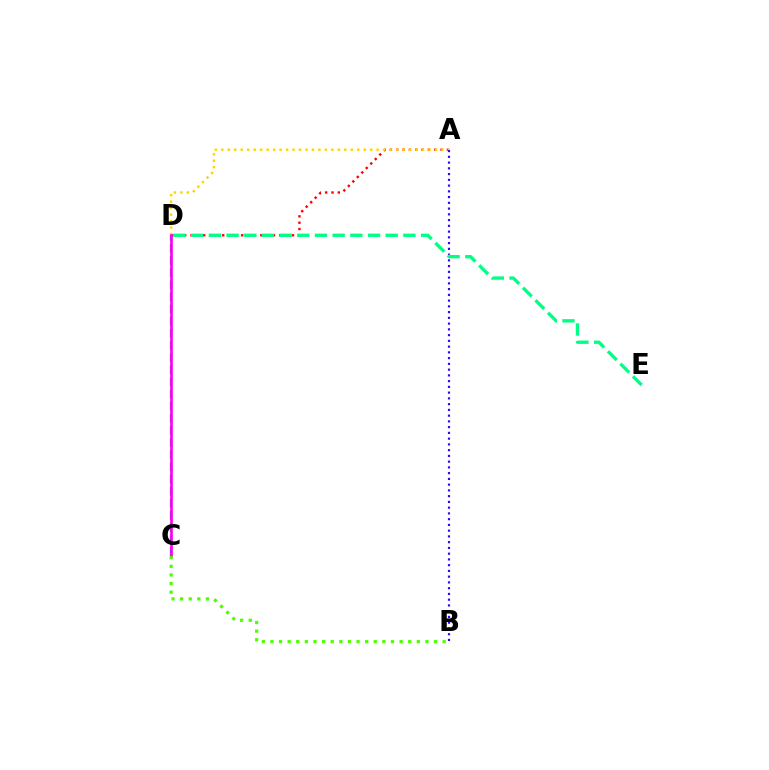{('C', 'D'): [{'color': '#009eff', 'line_style': 'dashed', 'thickness': 1.65}, {'color': '#ff00ed', 'line_style': 'solid', 'thickness': 1.92}], ('A', 'D'): [{'color': '#ff0000', 'line_style': 'dotted', 'thickness': 1.72}, {'color': '#ffd500', 'line_style': 'dotted', 'thickness': 1.76}], ('A', 'B'): [{'color': '#3700ff', 'line_style': 'dotted', 'thickness': 1.56}], ('B', 'C'): [{'color': '#4fff00', 'line_style': 'dotted', 'thickness': 2.34}], ('D', 'E'): [{'color': '#00ff86', 'line_style': 'dashed', 'thickness': 2.4}]}